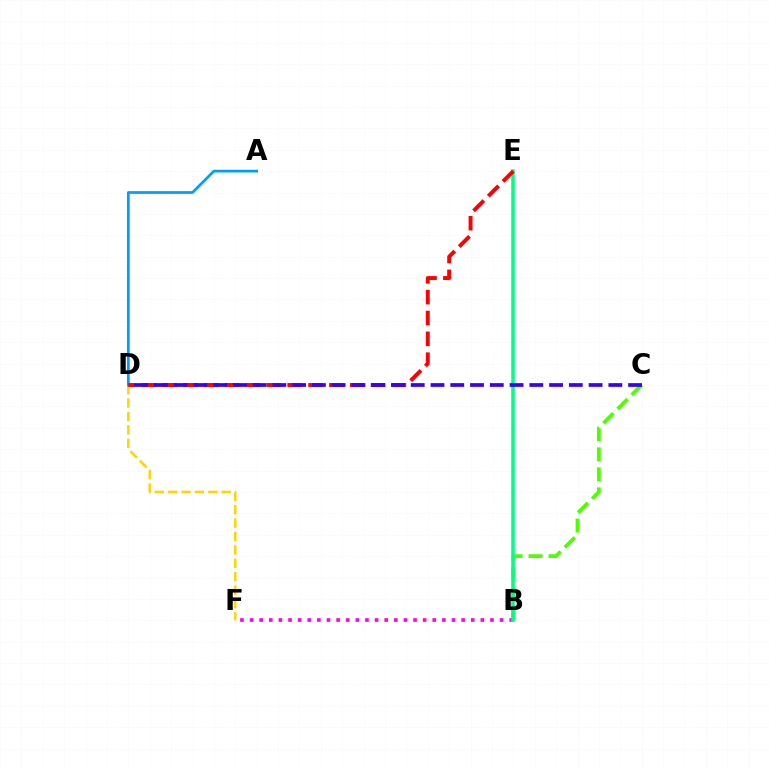{('B', 'C'): [{'color': '#4fff00', 'line_style': 'dashed', 'thickness': 2.72}], ('D', 'F'): [{'color': '#ffd500', 'line_style': 'dashed', 'thickness': 1.82}], ('A', 'D'): [{'color': '#009eff', 'line_style': 'solid', 'thickness': 1.98}], ('B', 'F'): [{'color': '#ff00ed', 'line_style': 'dotted', 'thickness': 2.61}], ('B', 'E'): [{'color': '#00ff86', 'line_style': 'solid', 'thickness': 2.53}], ('D', 'E'): [{'color': '#ff0000', 'line_style': 'dashed', 'thickness': 2.83}], ('C', 'D'): [{'color': '#3700ff', 'line_style': 'dashed', 'thickness': 2.68}]}